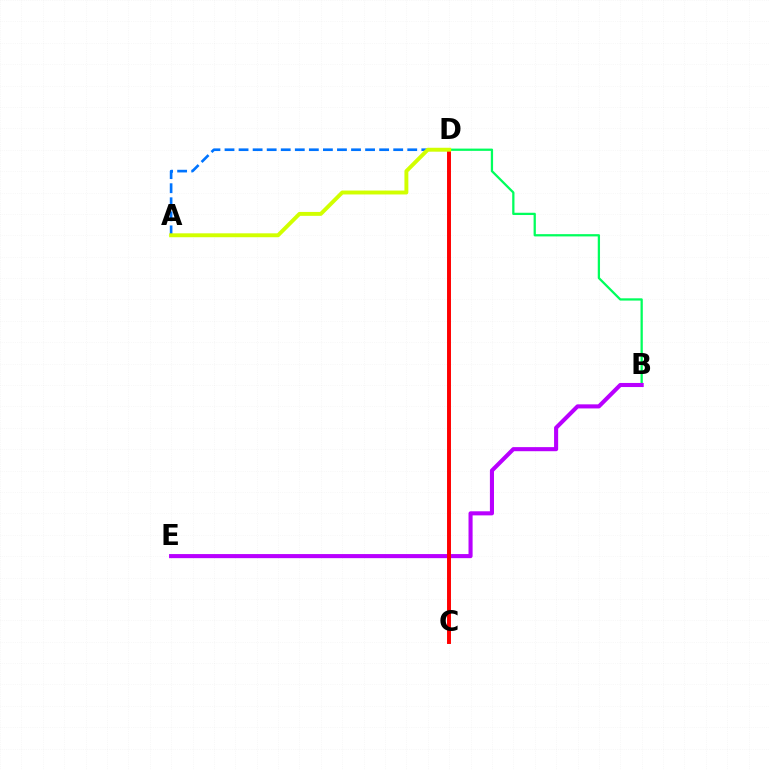{('A', 'D'): [{'color': '#0074ff', 'line_style': 'dashed', 'thickness': 1.91}, {'color': '#d1ff00', 'line_style': 'solid', 'thickness': 2.82}], ('B', 'D'): [{'color': '#00ff5c', 'line_style': 'solid', 'thickness': 1.63}], ('B', 'E'): [{'color': '#b900ff', 'line_style': 'solid', 'thickness': 2.94}], ('C', 'D'): [{'color': '#ff0000', 'line_style': 'solid', 'thickness': 2.83}]}